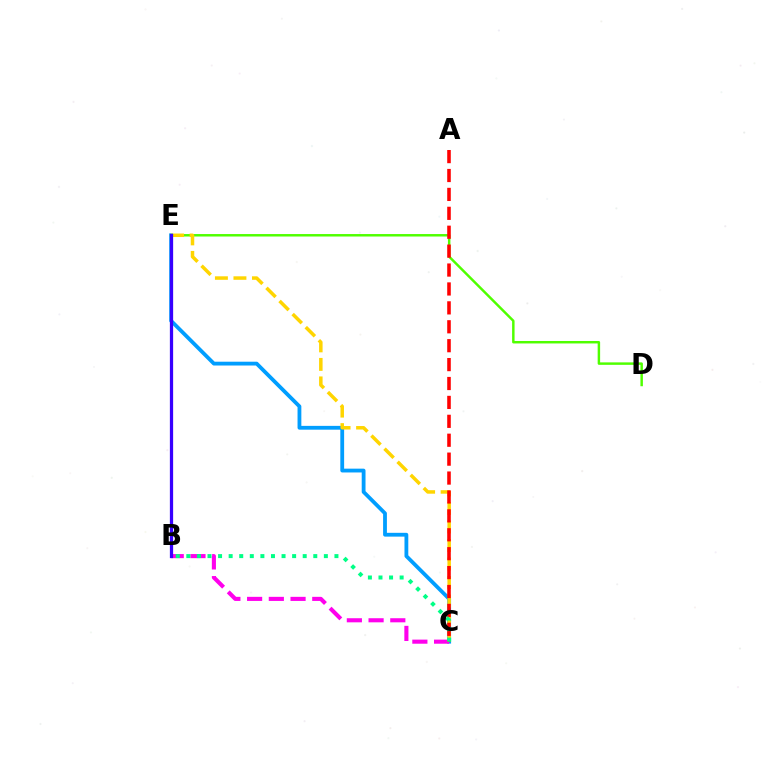{('C', 'E'): [{'color': '#009eff', 'line_style': 'solid', 'thickness': 2.74}, {'color': '#ffd500', 'line_style': 'dashed', 'thickness': 2.52}], ('B', 'C'): [{'color': '#ff00ed', 'line_style': 'dashed', 'thickness': 2.95}, {'color': '#00ff86', 'line_style': 'dotted', 'thickness': 2.87}], ('D', 'E'): [{'color': '#4fff00', 'line_style': 'solid', 'thickness': 1.77}], ('B', 'E'): [{'color': '#3700ff', 'line_style': 'solid', 'thickness': 2.34}], ('A', 'C'): [{'color': '#ff0000', 'line_style': 'dashed', 'thickness': 2.57}]}